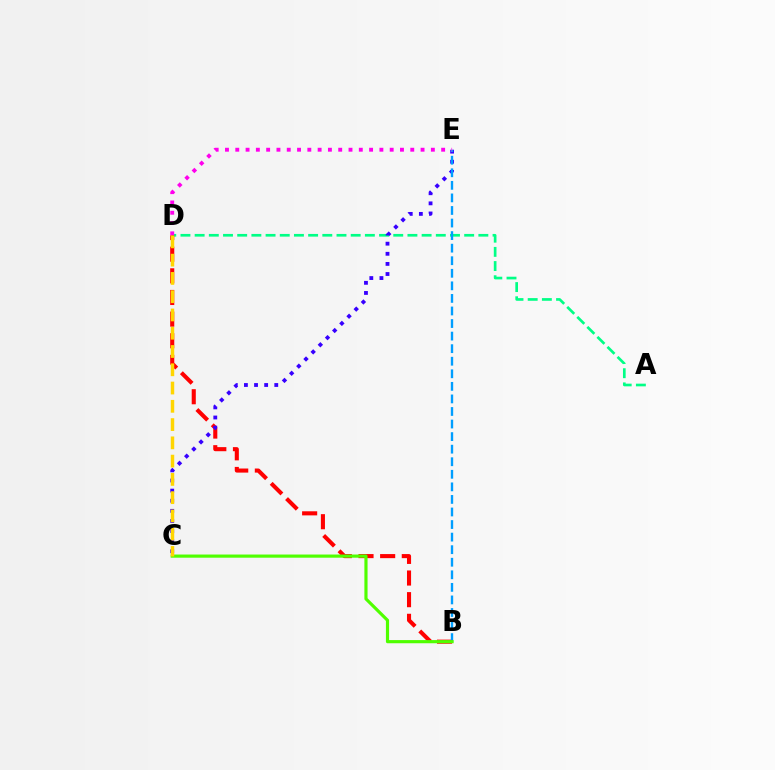{('A', 'D'): [{'color': '#00ff86', 'line_style': 'dashed', 'thickness': 1.93}], ('B', 'D'): [{'color': '#ff0000', 'line_style': 'dashed', 'thickness': 2.94}], ('C', 'E'): [{'color': '#3700ff', 'line_style': 'dotted', 'thickness': 2.75}], ('B', 'E'): [{'color': '#009eff', 'line_style': 'dashed', 'thickness': 1.71}], ('D', 'E'): [{'color': '#ff00ed', 'line_style': 'dotted', 'thickness': 2.8}], ('B', 'C'): [{'color': '#4fff00', 'line_style': 'solid', 'thickness': 2.28}], ('C', 'D'): [{'color': '#ffd500', 'line_style': 'dashed', 'thickness': 2.48}]}